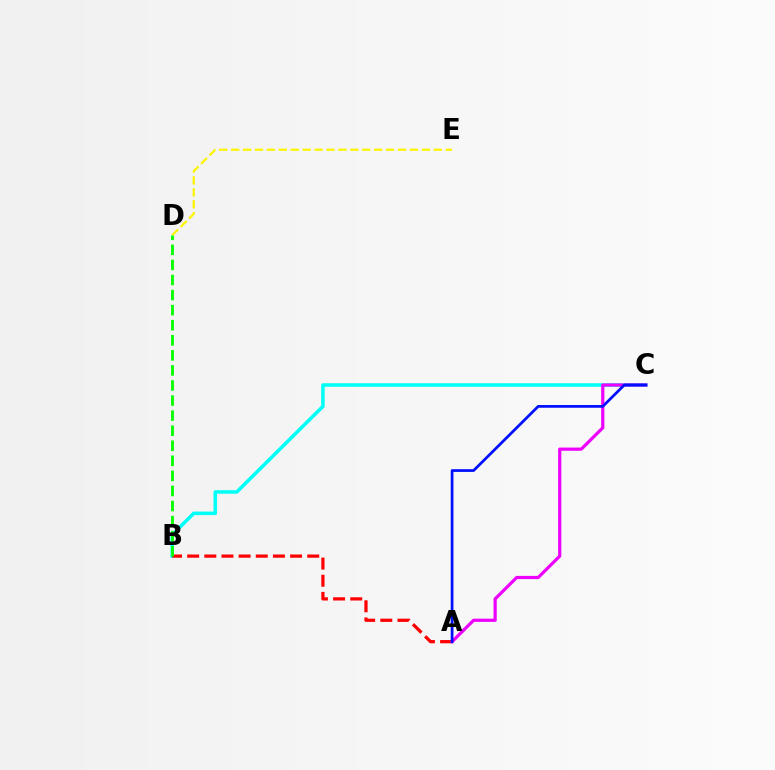{('B', 'C'): [{'color': '#00fff6', 'line_style': 'solid', 'thickness': 2.53}], ('D', 'E'): [{'color': '#fcf500', 'line_style': 'dashed', 'thickness': 1.62}], ('A', 'B'): [{'color': '#ff0000', 'line_style': 'dashed', 'thickness': 2.33}], ('B', 'D'): [{'color': '#08ff00', 'line_style': 'dashed', 'thickness': 2.05}], ('A', 'C'): [{'color': '#ee00ff', 'line_style': 'solid', 'thickness': 2.31}, {'color': '#0010ff', 'line_style': 'solid', 'thickness': 1.98}]}